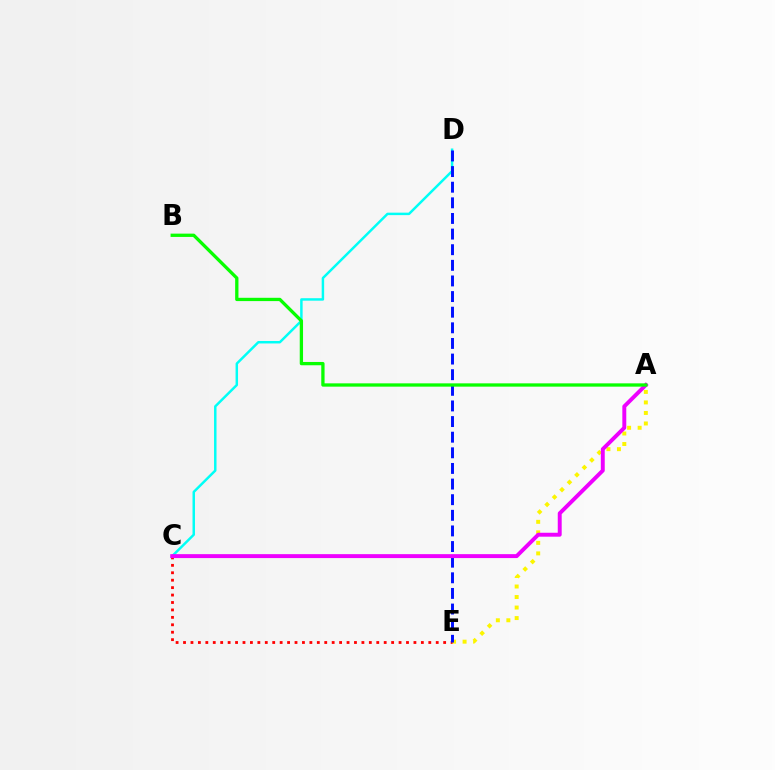{('A', 'E'): [{'color': '#fcf500', 'line_style': 'dotted', 'thickness': 2.86}], ('C', 'D'): [{'color': '#00fff6', 'line_style': 'solid', 'thickness': 1.78}], ('C', 'E'): [{'color': '#ff0000', 'line_style': 'dotted', 'thickness': 2.02}], ('D', 'E'): [{'color': '#0010ff', 'line_style': 'dashed', 'thickness': 2.12}], ('A', 'C'): [{'color': '#ee00ff', 'line_style': 'solid', 'thickness': 2.83}], ('A', 'B'): [{'color': '#08ff00', 'line_style': 'solid', 'thickness': 2.37}]}